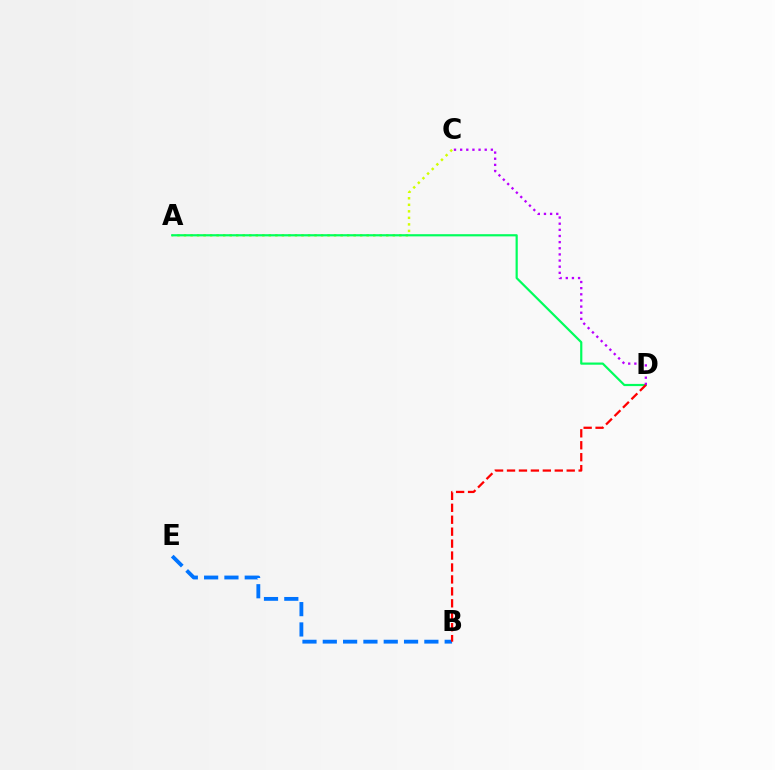{('A', 'C'): [{'color': '#d1ff00', 'line_style': 'dotted', 'thickness': 1.77}], ('B', 'E'): [{'color': '#0074ff', 'line_style': 'dashed', 'thickness': 2.76}], ('A', 'D'): [{'color': '#00ff5c', 'line_style': 'solid', 'thickness': 1.58}], ('C', 'D'): [{'color': '#b900ff', 'line_style': 'dotted', 'thickness': 1.67}], ('B', 'D'): [{'color': '#ff0000', 'line_style': 'dashed', 'thickness': 1.62}]}